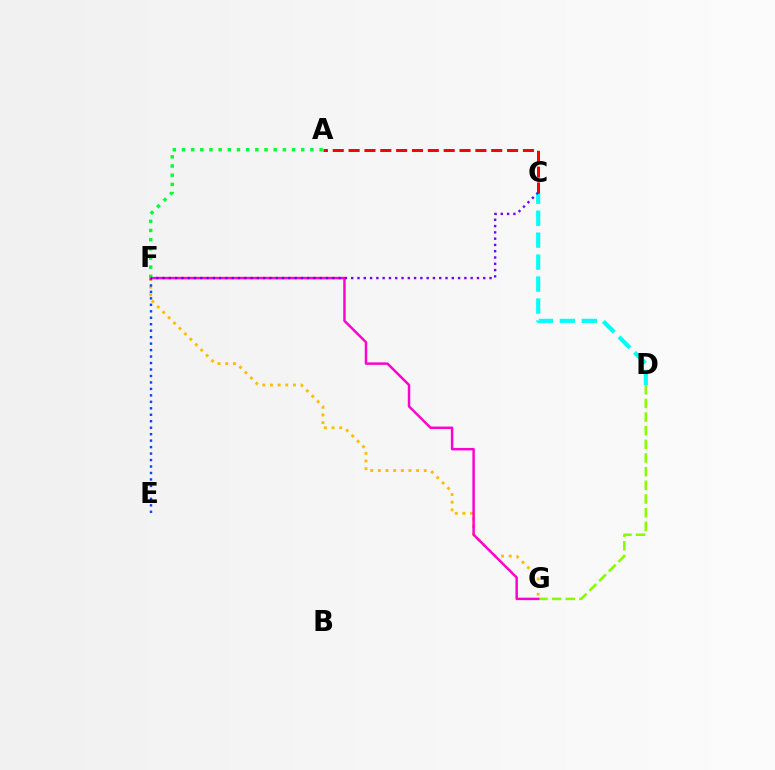{('F', 'G'): [{'color': '#ffbd00', 'line_style': 'dotted', 'thickness': 2.08}, {'color': '#ff00cf', 'line_style': 'solid', 'thickness': 1.77}], ('C', 'D'): [{'color': '#00fff6', 'line_style': 'dashed', 'thickness': 2.98}], ('D', 'G'): [{'color': '#84ff00', 'line_style': 'dashed', 'thickness': 1.86}], ('E', 'F'): [{'color': '#004bff', 'line_style': 'dotted', 'thickness': 1.76}], ('A', 'C'): [{'color': '#ff0000', 'line_style': 'dashed', 'thickness': 2.15}], ('A', 'F'): [{'color': '#00ff39', 'line_style': 'dotted', 'thickness': 2.49}], ('C', 'F'): [{'color': '#7200ff', 'line_style': 'dotted', 'thickness': 1.71}]}